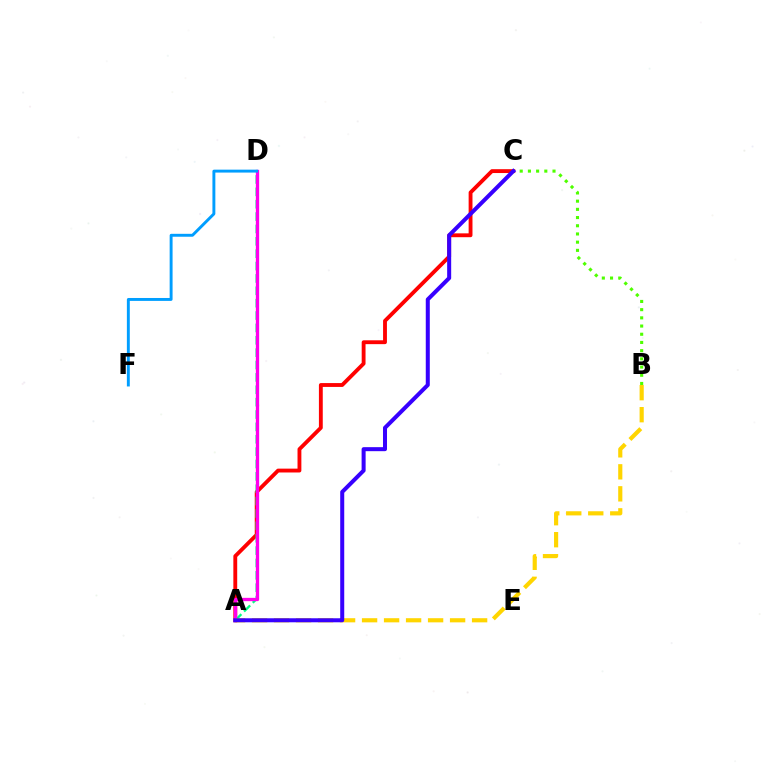{('A', 'C'): [{'color': '#ff0000', 'line_style': 'solid', 'thickness': 2.77}, {'color': '#3700ff', 'line_style': 'solid', 'thickness': 2.89}], ('A', 'D'): [{'color': '#00ff86', 'line_style': 'dashed', 'thickness': 1.68}, {'color': '#ff00ed', 'line_style': 'solid', 'thickness': 2.38}], ('B', 'C'): [{'color': '#4fff00', 'line_style': 'dotted', 'thickness': 2.23}], ('A', 'B'): [{'color': '#ffd500', 'line_style': 'dashed', 'thickness': 2.99}], ('D', 'F'): [{'color': '#009eff', 'line_style': 'solid', 'thickness': 2.1}]}